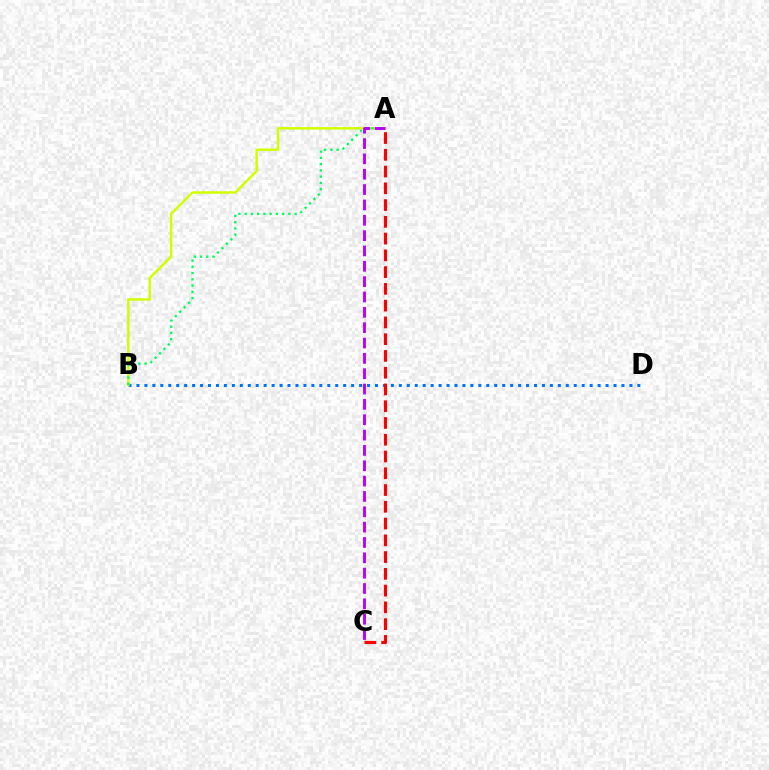{('B', 'D'): [{'color': '#0074ff', 'line_style': 'dotted', 'thickness': 2.16}], ('A', 'B'): [{'color': '#d1ff00', 'line_style': 'solid', 'thickness': 1.79}, {'color': '#00ff5c', 'line_style': 'dotted', 'thickness': 1.7}], ('A', 'C'): [{'color': '#b900ff', 'line_style': 'dashed', 'thickness': 2.08}, {'color': '#ff0000', 'line_style': 'dashed', 'thickness': 2.28}]}